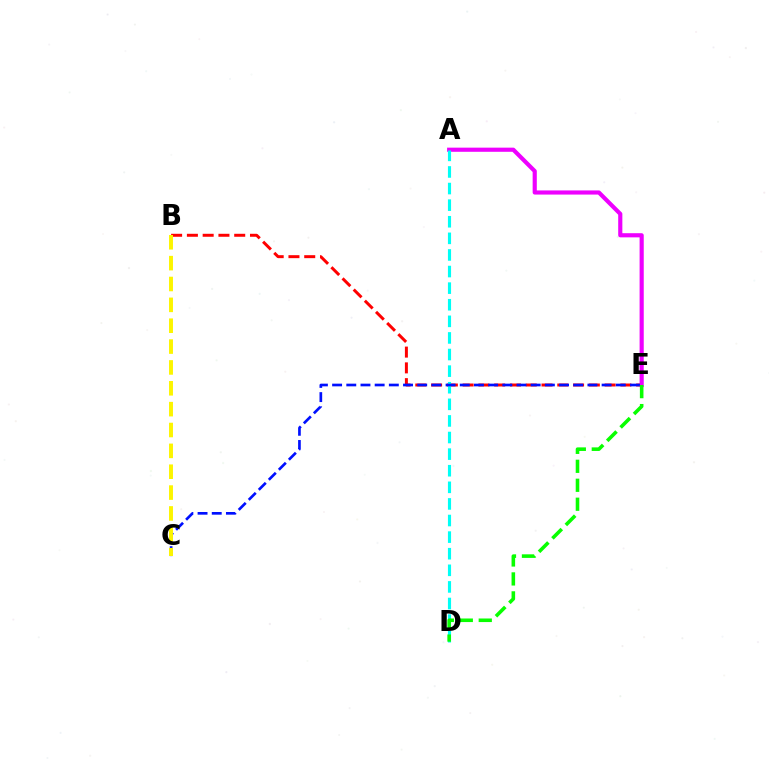{('B', 'E'): [{'color': '#ff0000', 'line_style': 'dashed', 'thickness': 2.14}], ('A', 'E'): [{'color': '#ee00ff', 'line_style': 'solid', 'thickness': 2.99}], ('A', 'D'): [{'color': '#00fff6', 'line_style': 'dashed', 'thickness': 2.25}], ('C', 'E'): [{'color': '#0010ff', 'line_style': 'dashed', 'thickness': 1.93}], ('B', 'C'): [{'color': '#fcf500', 'line_style': 'dashed', 'thickness': 2.83}], ('D', 'E'): [{'color': '#08ff00', 'line_style': 'dashed', 'thickness': 2.58}]}